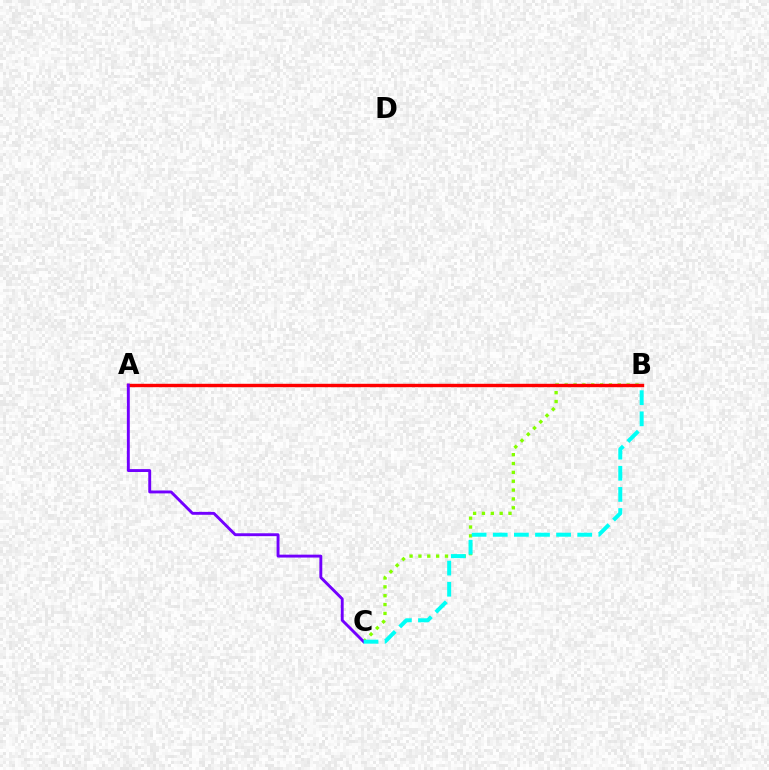{('B', 'C'): [{'color': '#84ff00', 'line_style': 'dotted', 'thickness': 2.41}, {'color': '#00fff6', 'line_style': 'dashed', 'thickness': 2.87}], ('A', 'B'): [{'color': '#ff0000', 'line_style': 'solid', 'thickness': 2.45}], ('A', 'C'): [{'color': '#7200ff', 'line_style': 'solid', 'thickness': 2.09}]}